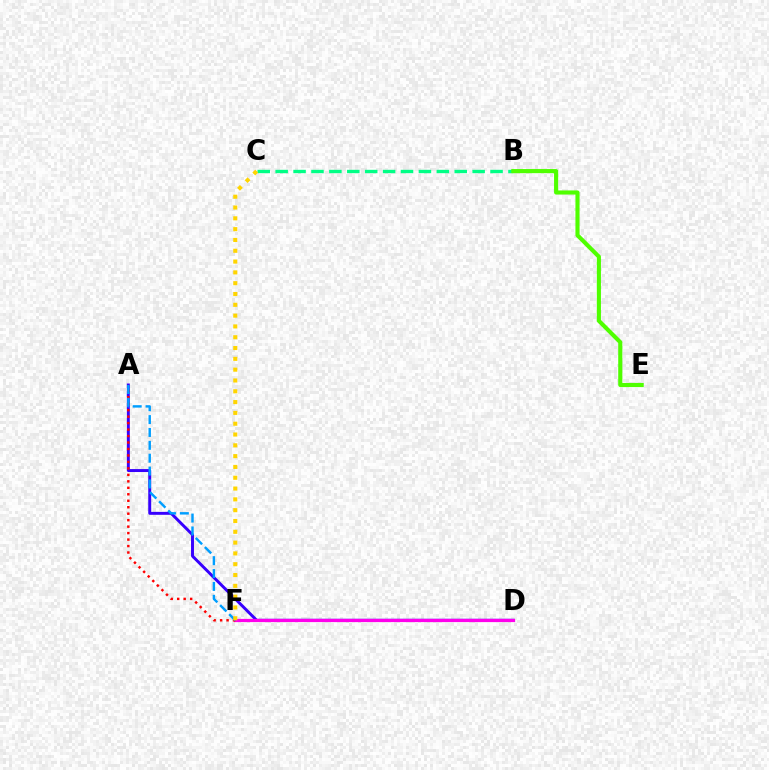{('A', 'D'): [{'color': '#3700ff', 'line_style': 'solid', 'thickness': 2.12}], ('B', 'C'): [{'color': '#00ff86', 'line_style': 'dashed', 'thickness': 2.43}], ('D', 'F'): [{'color': '#ff00ed', 'line_style': 'solid', 'thickness': 2.32}], ('A', 'F'): [{'color': '#ff0000', 'line_style': 'dotted', 'thickness': 1.76}, {'color': '#009eff', 'line_style': 'dashed', 'thickness': 1.75}], ('C', 'F'): [{'color': '#ffd500', 'line_style': 'dotted', 'thickness': 2.94}], ('B', 'E'): [{'color': '#4fff00', 'line_style': 'solid', 'thickness': 2.97}]}